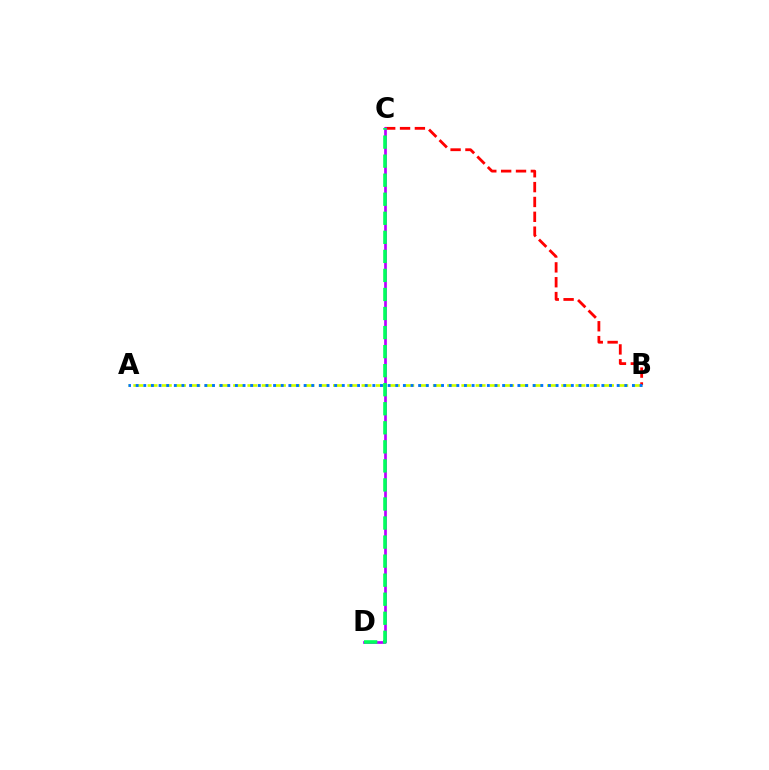{('A', 'B'): [{'color': '#d1ff00', 'line_style': 'dashed', 'thickness': 1.94}, {'color': '#0074ff', 'line_style': 'dotted', 'thickness': 2.07}], ('B', 'C'): [{'color': '#ff0000', 'line_style': 'dashed', 'thickness': 2.02}], ('C', 'D'): [{'color': '#b900ff', 'line_style': 'solid', 'thickness': 1.94}, {'color': '#00ff5c', 'line_style': 'dashed', 'thickness': 2.59}]}